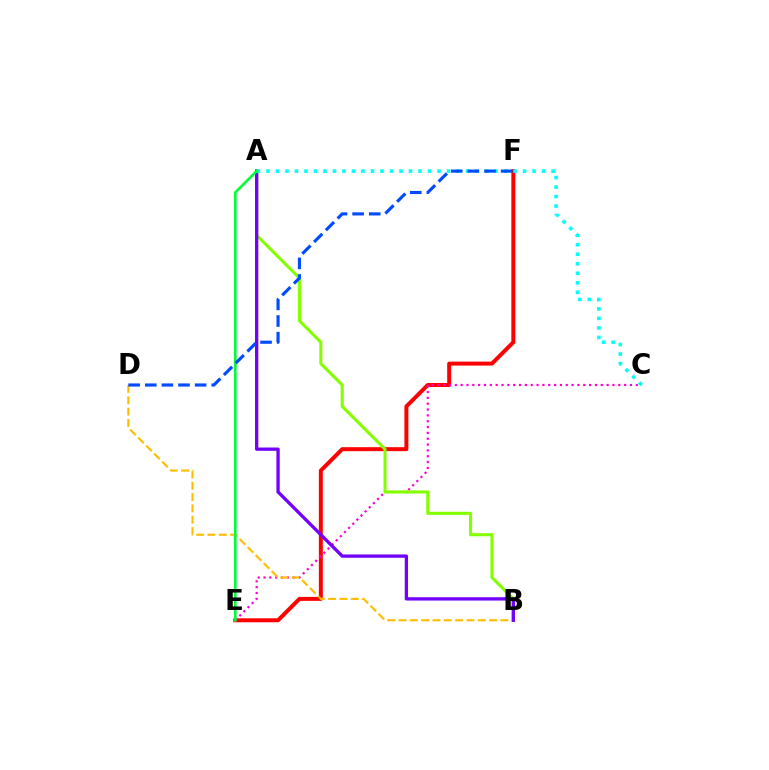{('E', 'F'): [{'color': '#ff0000', 'line_style': 'solid', 'thickness': 2.86}], ('C', 'E'): [{'color': '#ff00cf', 'line_style': 'dotted', 'thickness': 1.59}], ('B', 'D'): [{'color': '#ffbd00', 'line_style': 'dashed', 'thickness': 1.54}], ('A', 'B'): [{'color': '#84ff00', 'line_style': 'solid', 'thickness': 2.23}, {'color': '#7200ff', 'line_style': 'solid', 'thickness': 2.38}], ('A', 'C'): [{'color': '#00fff6', 'line_style': 'dotted', 'thickness': 2.58}], ('A', 'E'): [{'color': '#00ff39', 'line_style': 'solid', 'thickness': 1.91}], ('D', 'F'): [{'color': '#004bff', 'line_style': 'dashed', 'thickness': 2.26}]}